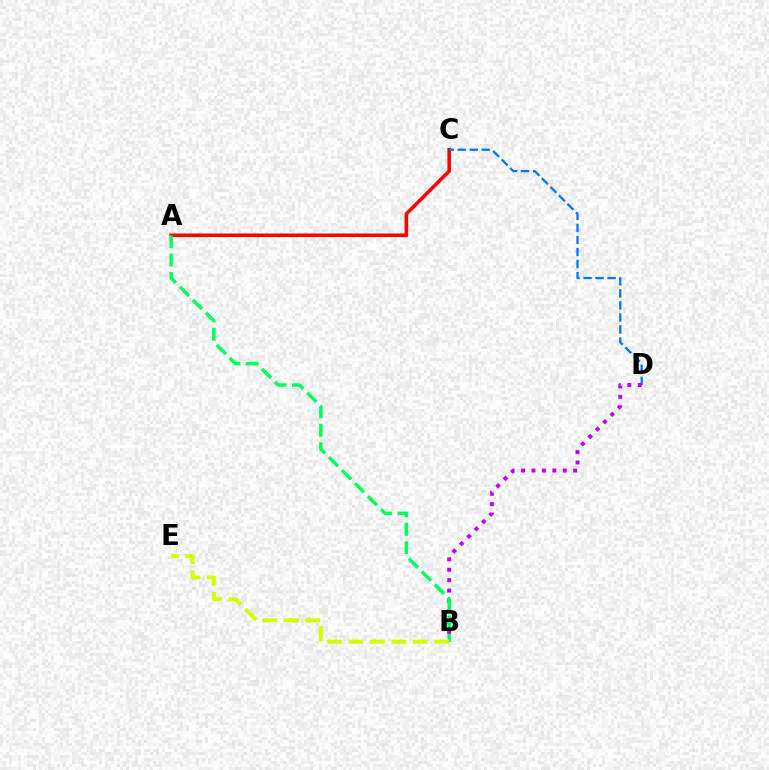{('A', 'C'): [{'color': '#ff0000', 'line_style': 'solid', 'thickness': 2.56}], ('C', 'D'): [{'color': '#0074ff', 'line_style': 'dashed', 'thickness': 1.63}], ('B', 'D'): [{'color': '#b900ff', 'line_style': 'dotted', 'thickness': 2.83}], ('A', 'B'): [{'color': '#00ff5c', 'line_style': 'dashed', 'thickness': 2.5}], ('B', 'E'): [{'color': '#d1ff00', 'line_style': 'dashed', 'thickness': 2.91}]}